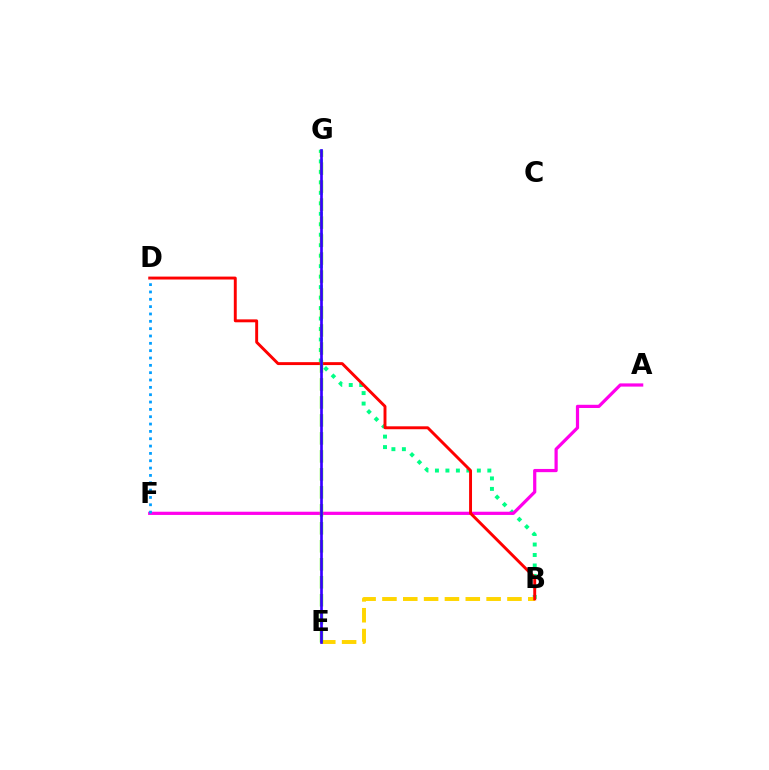{('B', 'G'): [{'color': '#00ff86', 'line_style': 'dotted', 'thickness': 2.85}], ('A', 'F'): [{'color': '#ff00ed', 'line_style': 'solid', 'thickness': 2.31}], ('B', 'E'): [{'color': '#ffd500', 'line_style': 'dashed', 'thickness': 2.83}], ('B', 'D'): [{'color': '#ff0000', 'line_style': 'solid', 'thickness': 2.1}], ('E', 'G'): [{'color': '#4fff00', 'line_style': 'dashed', 'thickness': 2.44}, {'color': '#3700ff', 'line_style': 'solid', 'thickness': 1.93}], ('D', 'F'): [{'color': '#009eff', 'line_style': 'dotted', 'thickness': 1.99}]}